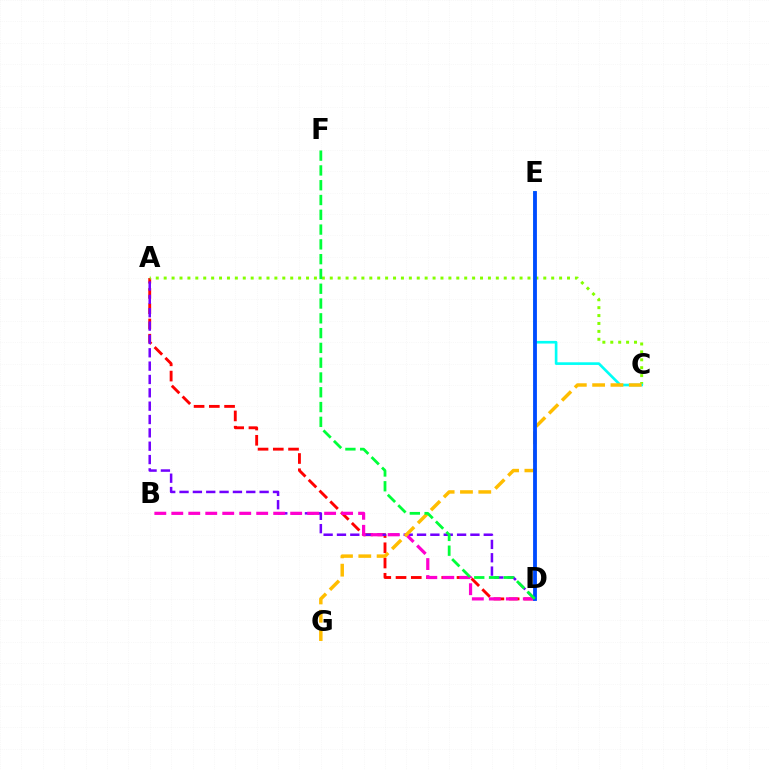{('A', 'D'): [{'color': '#ff0000', 'line_style': 'dashed', 'thickness': 2.07}, {'color': '#7200ff', 'line_style': 'dashed', 'thickness': 1.81}], ('A', 'C'): [{'color': '#84ff00', 'line_style': 'dotted', 'thickness': 2.15}], ('C', 'E'): [{'color': '#00fff6', 'line_style': 'solid', 'thickness': 1.91}], ('B', 'D'): [{'color': '#ff00cf', 'line_style': 'dashed', 'thickness': 2.31}], ('C', 'G'): [{'color': '#ffbd00', 'line_style': 'dashed', 'thickness': 2.49}], ('D', 'E'): [{'color': '#004bff', 'line_style': 'solid', 'thickness': 2.75}], ('D', 'F'): [{'color': '#00ff39', 'line_style': 'dashed', 'thickness': 2.01}]}